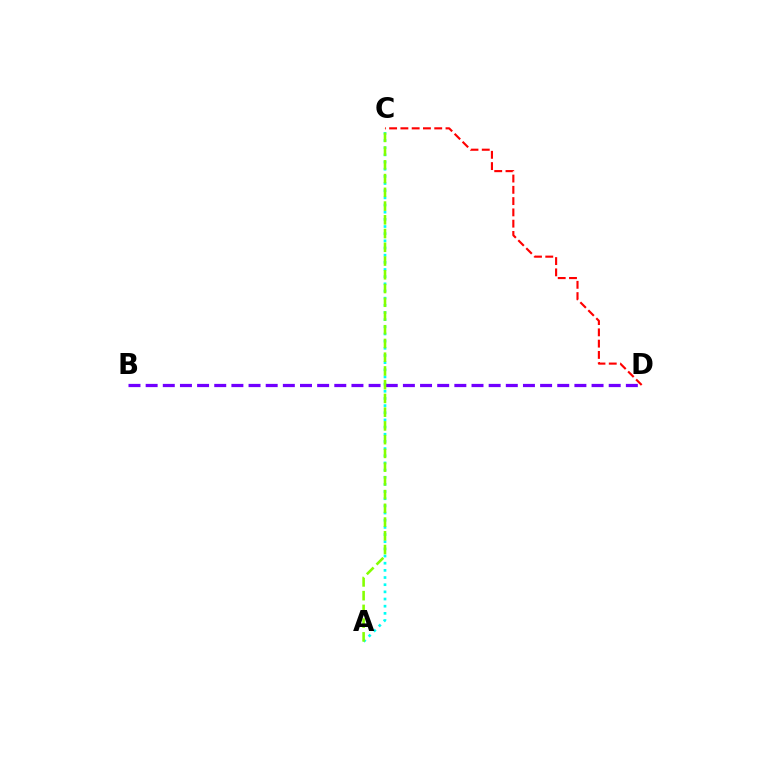{('A', 'C'): [{'color': '#00fff6', 'line_style': 'dotted', 'thickness': 1.95}, {'color': '#84ff00', 'line_style': 'dashed', 'thickness': 1.87}], ('B', 'D'): [{'color': '#7200ff', 'line_style': 'dashed', 'thickness': 2.33}], ('C', 'D'): [{'color': '#ff0000', 'line_style': 'dashed', 'thickness': 1.53}]}